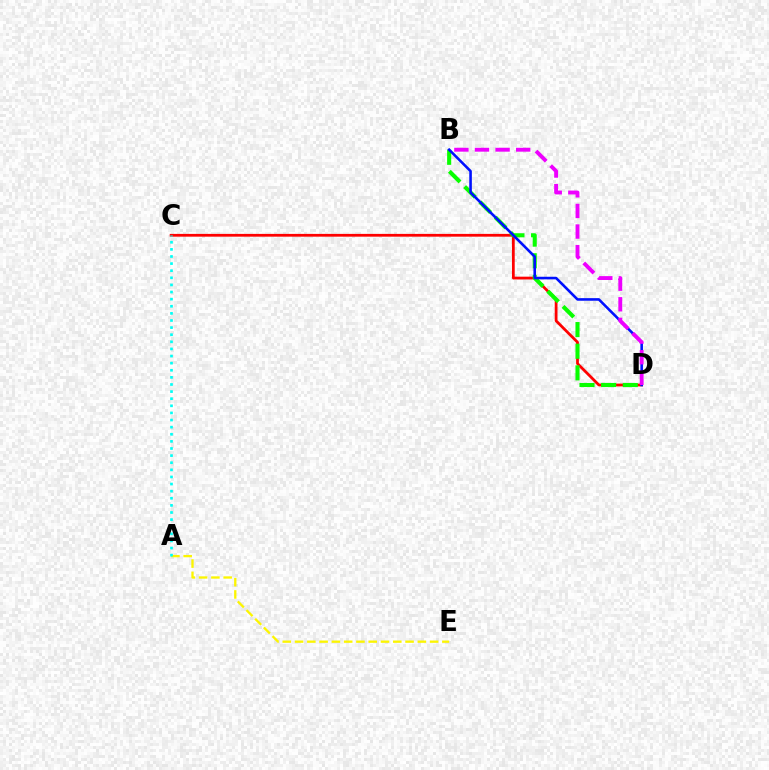{('A', 'E'): [{'color': '#fcf500', 'line_style': 'dashed', 'thickness': 1.67}], ('C', 'D'): [{'color': '#ff0000', 'line_style': 'solid', 'thickness': 1.99}], ('A', 'C'): [{'color': '#00fff6', 'line_style': 'dotted', 'thickness': 1.93}], ('B', 'D'): [{'color': '#08ff00', 'line_style': 'dashed', 'thickness': 2.94}, {'color': '#0010ff', 'line_style': 'solid', 'thickness': 1.86}, {'color': '#ee00ff', 'line_style': 'dashed', 'thickness': 2.8}]}